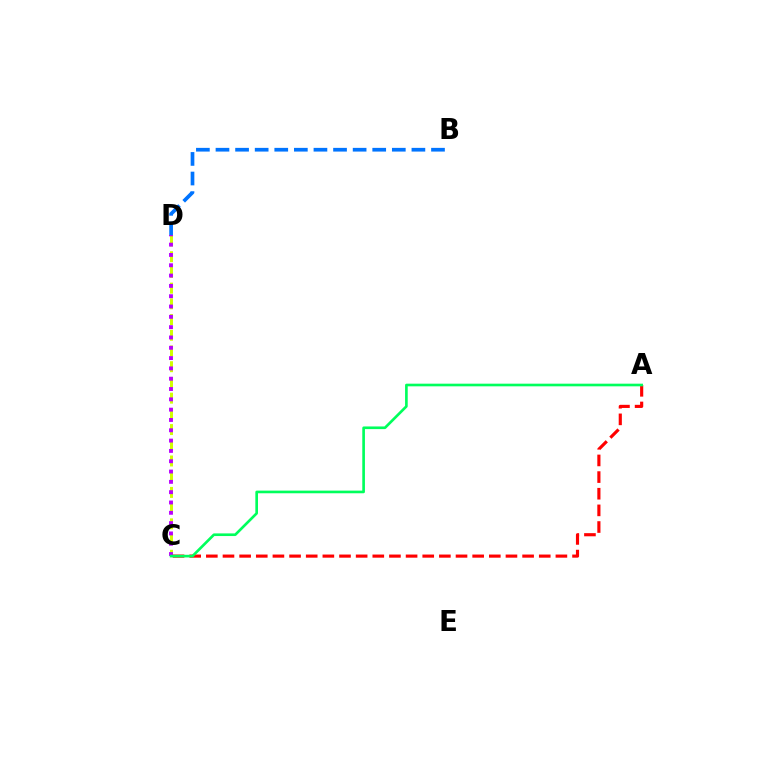{('C', 'D'): [{'color': '#d1ff00', 'line_style': 'dashed', 'thickness': 2.13}, {'color': '#b900ff', 'line_style': 'dotted', 'thickness': 2.8}], ('B', 'D'): [{'color': '#0074ff', 'line_style': 'dashed', 'thickness': 2.66}], ('A', 'C'): [{'color': '#ff0000', 'line_style': 'dashed', 'thickness': 2.26}, {'color': '#00ff5c', 'line_style': 'solid', 'thickness': 1.91}]}